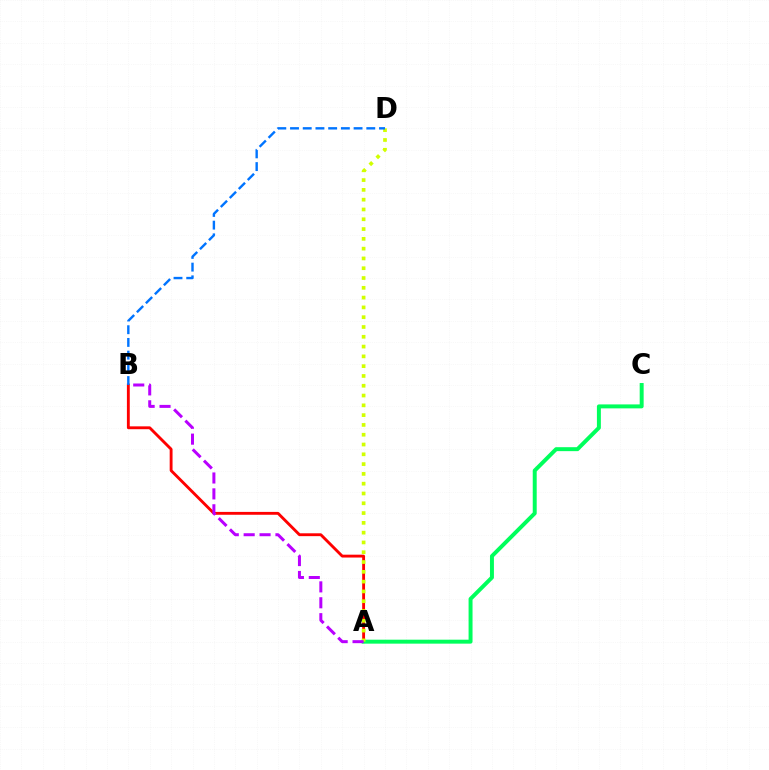{('A', 'B'): [{'color': '#ff0000', 'line_style': 'solid', 'thickness': 2.06}, {'color': '#b900ff', 'line_style': 'dashed', 'thickness': 2.16}], ('A', 'C'): [{'color': '#00ff5c', 'line_style': 'solid', 'thickness': 2.85}], ('A', 'D'): [{'color': '#d1ff00', 'line_style': 'dotted', 'thickness': 2.66}], ('B', 'D'): [{'color': '#0074ff', 'line_style': 'dashed', 'thickness': 1.73}]}